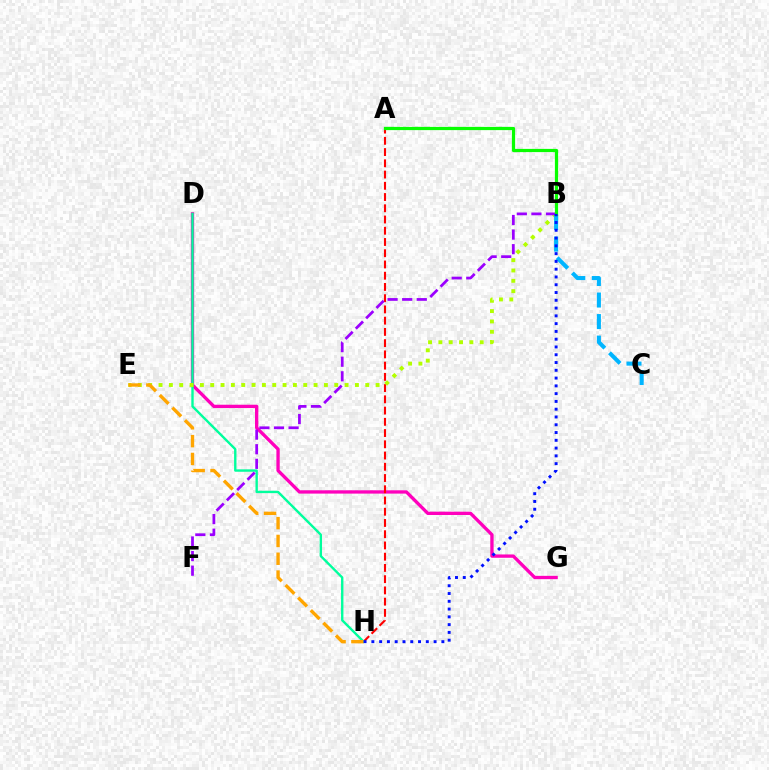{('D', 'G'): [{'color': '#ff00bd', 'line_style': 'solid', 'thickness': 2.39}], ('A', 'H'): [{'color': '#ff0000', 'line_style': 'dashed', 'thickness': 1.53}], ('D', 'H'): [{'color': '#00ff9d', 'line_style': 'solid', 'thickness': 1.71}], ('B', 'E'): [{'color': '#b3ff00', 'line_style': 'dotted', 'thickness': 2.81}], ('B', 'C'): [{'color': '#00b5ff', 'line_style': 'dashed', 'thickness': 2.93}], ('B', 'F'): [{'color': '#9b00ff', 'line_style': 'dashed', 'thickness': 1.98}], ('A', 'B'): [{'color': '#08ff00', 'line_style': 'solid', 'thickness': 2.32}], ('E', 'H'): [{'color': '#ffa500', 'line_style': 'dashed', 'thickness': 2.42}], ('B', 'H'): [{'color': '#0010ff', 'line_style': 'dotted', 'thickness': 2.11}]}